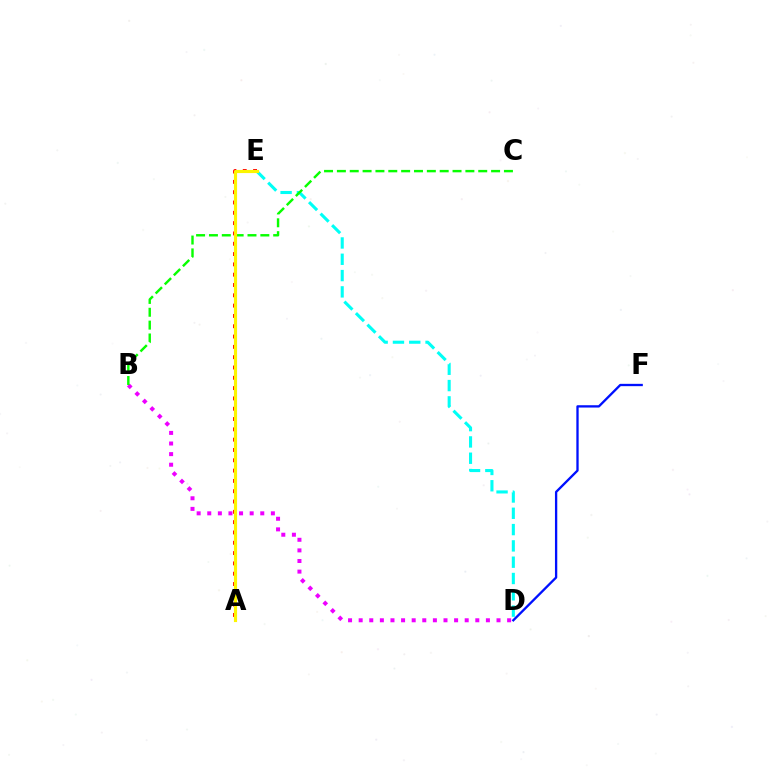{('D', 'E'): [{'color': '#00fff6', 'line_style': 'dashed', 'thickness': 2.21}], ('A', 'E'): [{'color': '#ff0000', 'line_style': 'dotted', 'thickness': 2.8}, {'color': '#fcf500', 'line_style': 'solid', 'thickness': 2.26}], ('B', 'D'): [{'color': '#ee00ff', 'line_style': 'dotted', 'thickness': 2.88}], ('B', 'C'): [{'color': '#08ff00', 'line_style': 'dashed', 'thickness': 1.75}], ('D', 'F'): [{'color': '#0010ff', 'line_style': 'solid', 'thickness': 1.67}]}